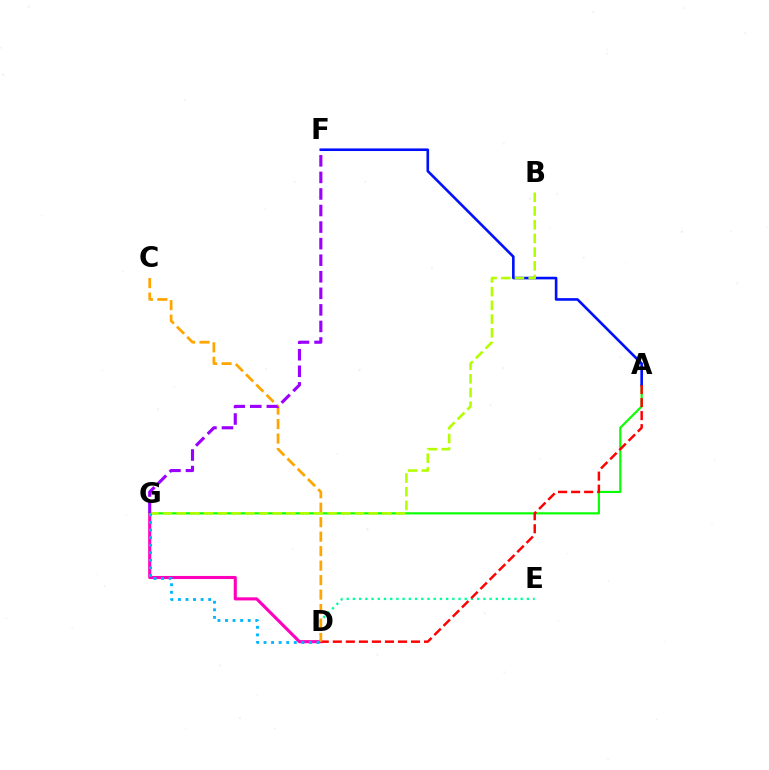{('D', 'G'): [{'color': '#ff00bd', 'line_style': 'solid', 'thickness': 2.23}, {'color': '#00b5ff', 'line_style': 'dotted', 'thickness': 2.06}], ('D', 'E'): [{'color': '#00ff9d', 'line_style': 'dotted', 'thickness': 1.69}], ('A', 'G'): [{'color': '#08ff00', 'line_style': 'solid', 'thickness': 1.55}], ('A', 'F'): [{'color': '#0010ff', 'line_style': 'solid', 'thickness': 1.88}], ('A', 'D'): [{'color': '#ff0000', 'line_style': 'dashed', 'thickness': 1.77}], ('C', 'D'): [{'color': '#ffa500', 'line_style': 'dashed', 'thickness': 1.97}], ('B', 'G'): [{'color': '#b3ff00', 'line_style': 'dashed', 'thickness': 1.86}], ('F', 'G'): [{'color': '#9b00ff', 'line_style': 'dashed', 'thickness': 2.25}]}